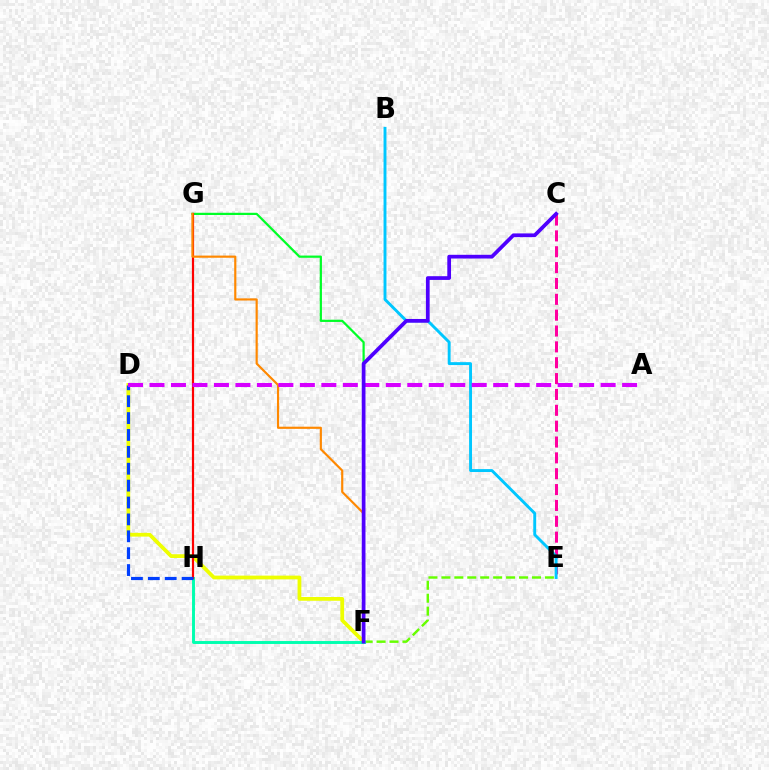{('E', 'F'): [{'color': '#66ff00', 'line_style': 'dashed', 'thickness': 1.76}], ('C', 'E'): [{'color': '#ff00a0', 'line_style': 'dashed', 'thickness': 2.15}], ('B', 'E'): [{'color': '#00c7ff', 'line_style': 'solid', 'thickness': 2.09}], ('F', 'G'): [{'color': '#00ff27', 'line_style': 'solid', 'thickness': 1.6}, {'color': '#ff8800', 'line_style': 'solid', 'thickness': 1.56}], ('D', 'F'): [{'color': '#eeff00', 'line_style': 'solid', 'thickness': 2.71}], ('F', 'H'): [{'color': '#00ffaf', 'line_style': 'solid', 'thickness': 2.11}], ('G', 'H'): [{'color': '#ff0000', 'line_style': 'solid', 'thickness': 1.58}], ('D', 'H'): [{'color': '#003fff', 'line_style': 'dashed', 'thickness': 2.29}], ('A', 'D'): [{'color': '#d600ff', 'line_style': 'dashed', 'thickness': 2.92}], ('C', 'F'): [{'color': '#4f00ff', 'line_style': 'solid', 'thickness': 2.69}]}